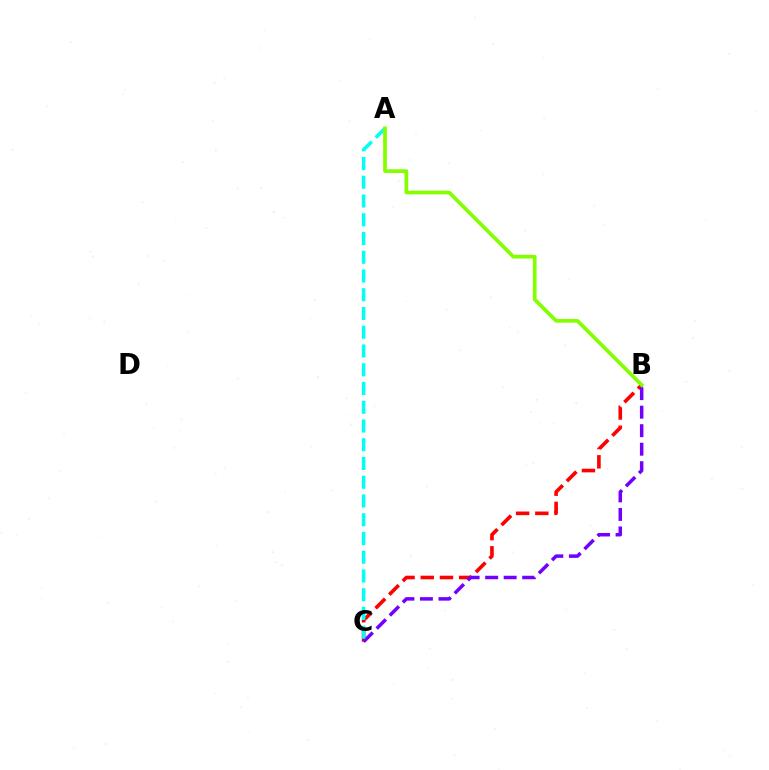{('B', 'C'): [{'color': '#ff0000', 'line_style': 'dashed', 'thickness': 2.61}, {'color': '#7200ff', 'line_style': 'dashed', 'thickness': 2.52}], ('A', 'C'): [{'color': '#00fff6', 'line_style': 'dashed', 'thickness': 2.55}], ('A', 'B'): [{'color': '#84ff00', 'line_style': 'solid', 'thickness': 2.67}]}